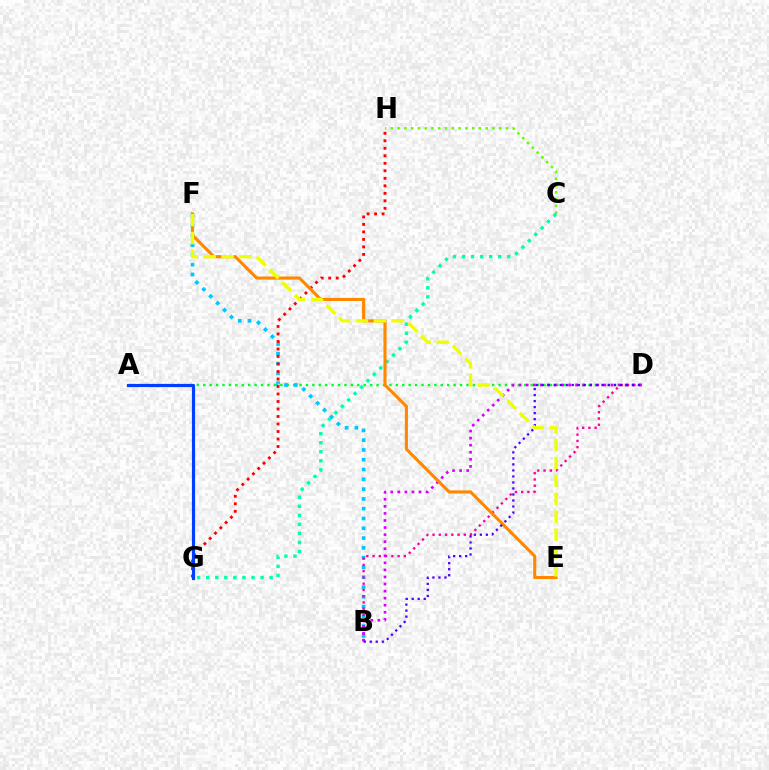{('A', 'D'): [{'color': '#00ff27', 'line_style': 'dotted', 'thickness': 1.74}], ('C', 'H'): [{'color': '#66ff00', 'line_style': 'dotted', 'thickness': 1.84}], ('B', 'F'): [{'color': '#00c7ff', 'line_style': 'dotted', 'thickness': 2.66}], ('B', 'D'): [{'color': '#ff00a0', 'line_style': 'dotted', 'thickness': 1.7}, {'color': '#d600ff', 'line_style': 'dotted', 'thickness': 1.92}, {'color': '#4f00ff', 'line_style': 'dotted', 'thickness': 1.63}], ('G', 'H'): [{'color': '#ff0000', 'line_style': 'dotted', 'thickness': 2.04}], ('C', 'G'): [{'color': '#00ffaf', 'line_style': 'dotted', 'thickness': 2.46}], ('A', 'G'): [{'color': '#003fff', 'line_style': 'solid', 'thickness': 2.28}], ('E', 'F'): [{'color': '#ff8800', 'line_style': 'solid', 'thickness': 2.24}, {'color': '#eeff00', 'line_style': 'dashed', 'thickness': 2.43}]}